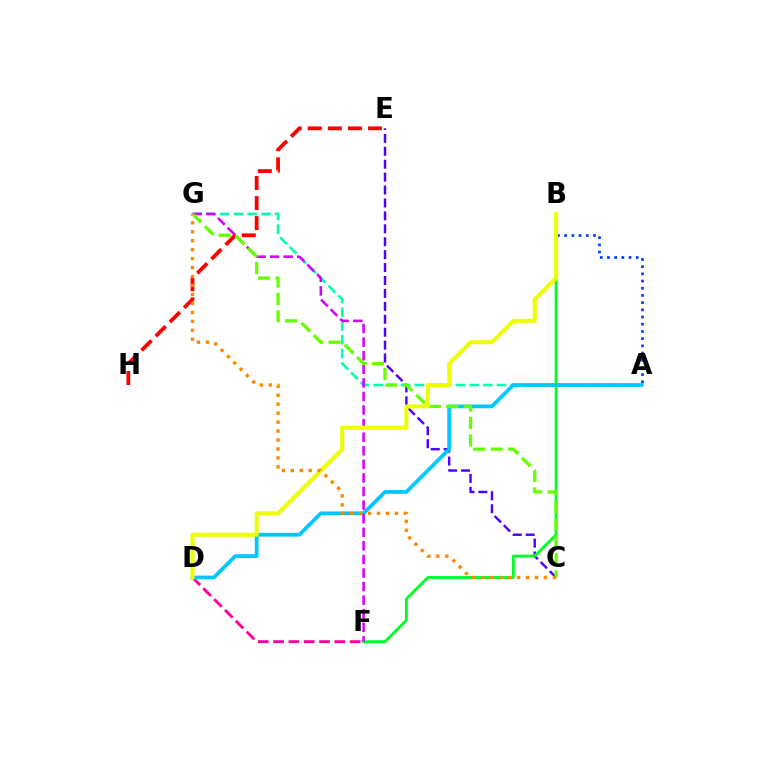{('D', 'F'): [{'color': '#ff00a0', 'line_style': 'dashed', 'thickness': 2.08}], ('C', 'E'): [{'color': '#4f00ff', 'line_style': 'dashed', 'thickness': 1.76}], ('E', 'H'): [{'color': '#ff0000', 'line_style': 'dashed', 'thickness': 2.72}], ('A', 'G'): [{'color': '#00ffaf', 'line_style': 'dashed', 'thickness': 1.86}], ('A', 'B'): [{'color': '#003fff', 'line_style': 'dotted', 'thickness': 1.96}], ('B', 'F'): [{'color': '#00ff27', 'line_style': 'solid', 'thickness': 2.07}], ('A', 'D'): [{'color': '#00c7ff', 'line_style': 'solid', 'thickness': 2.71}], ('F', 'G'): [{'color': '#d600ff', 'line_style': 'dashed', 'thickness': 1.85}], ('C', 'G'): [{'color': '#66ff00', 'line_style': 'dashed', 'thickness': 2.37}, {'color': '#ff8800', 'line_style': 'dotted', 'thickness': 2.43}], ('B', 'D'): [{'color': '#eeff00', 'line_style': 'solid', 'thickness': 2.91}]}